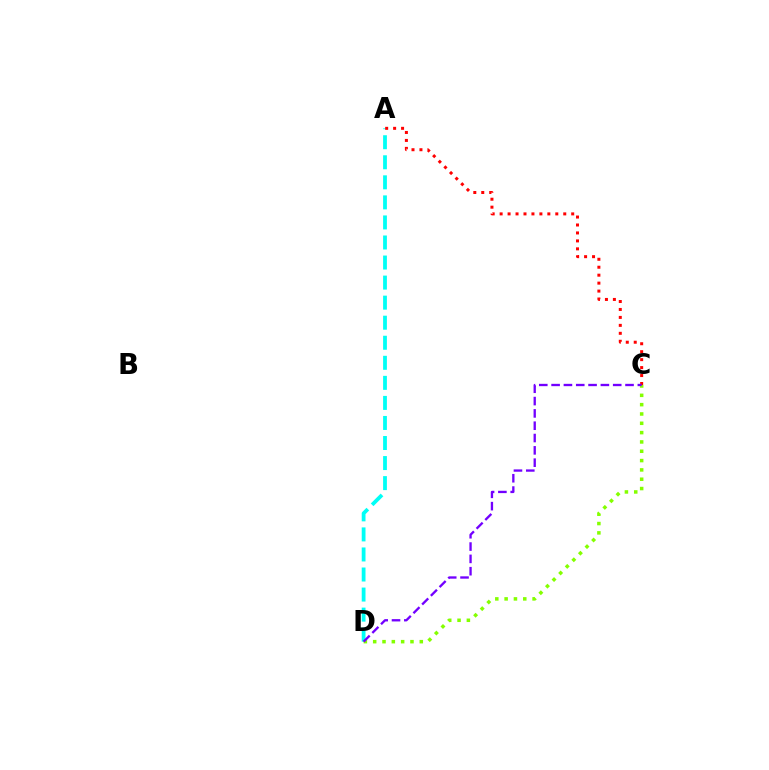{('A', 'D'): [{'color': '#00fff6', 'line_style': 'dashed', 'thickness': 2.72}], ('C', 'D'): [{'color': '#84ff00', 'line_style': 'dotted', 'thickness': 2.53}, {'color': '#7200ff', 'line_style': 'dashed', 'thickness': 1.67}], ('A', 'C'): [{'color': '#ff0000', 'line_style': 'dotted', 'thickness': 2.16}]}